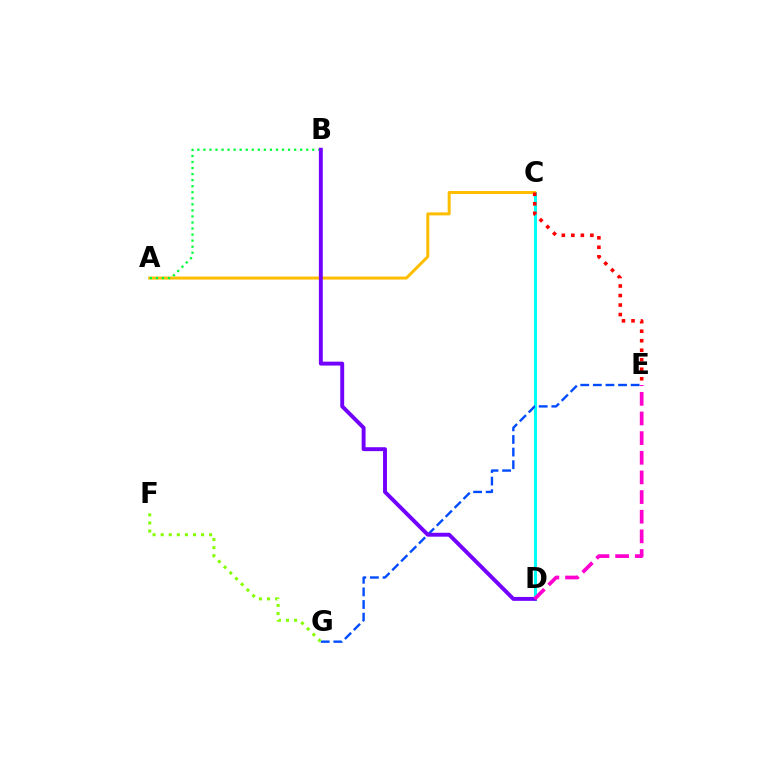{('C', 'D'): [{'color': '#00fff6', 'line_style': 'solid', 'thickness': 2.2}], ('A', 'C'): [{'color': '#ffbd00', 'line_style': 'solid', 'thickness': 2.16}], ('A', 'B'): [{'color': '#00ff39', 'line_style': 'dotted', 'thickness': 1.64}], ('E', 'G'): [{'color': '#004bff', 'line_style': 'dashed', 'thickness': 1.71}], ('C', 'E'): [{'color': '#ff0000', 'line_style': 'dotted', 'thickness': 2.58}], ('F', 'G'): [{'color': '#84ff00', 'line_style': 'dotted', 'thickness': 2.2}], ('B', 'D'): [{'color': '#7200ff', 'line_style': 'solid', 'thickness': 2.81}], ('D', 'E'): [{'color': '#ff00cf', 'line_style': 'dashed', 'thickness': 2.67}]}